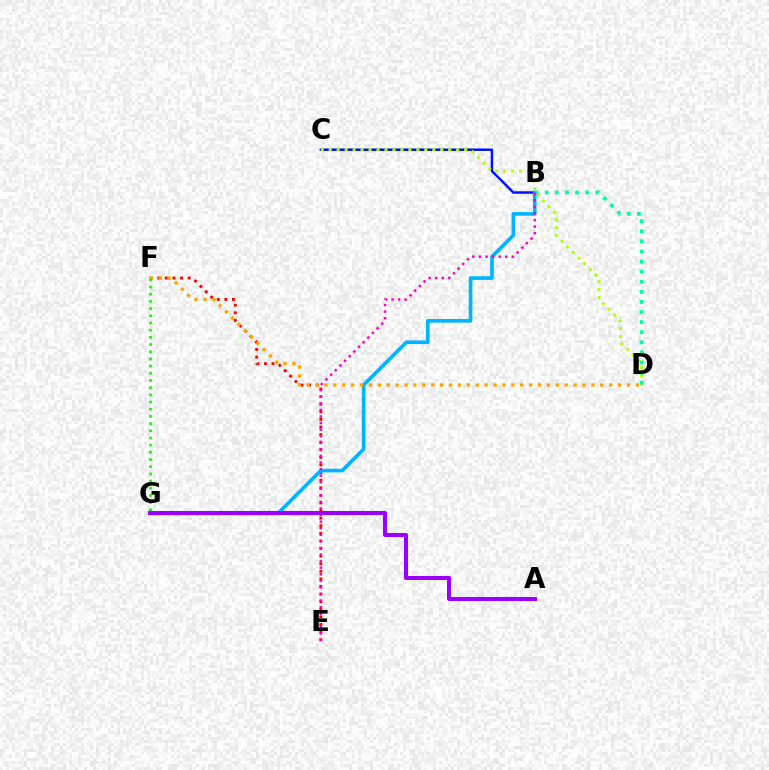{('E', 'F'): [{'color': '#ff0000', 'line_style': 'dotted', 'thickness': 2.06}], ('B', 'C'): [{'color': '#0010ff', 'line_style': 'solid', 'thickness': 1.79}], ('C', 'D'): [{'color': '#b3ff00', 'line_style': 'dotted', 'thickness': 2.16}], ('B', 'G'): [{'color': '#00b5ff', 'line_style': 'solid', 'thickness': 2.62}], ('B', 'D'): [{'color': '#00ff9d', 'line_style': 'dotted', 'thickness': 2.74}], ('B', 'E'): [{'color': '#ff00bd', 'line_style': 'dotted', 'thickness': 1.79}], ('A', 'G'): [{'color': '#9b00ff', 'line_style': 'solid', 'thickness': 2.91}], ('D', 'F'): [{'color': '#ffa500', 'line_style': 'dotted', 'thickness': 2.42}], ('F', 'G'): [{'color': '#08ff00', 'line_style': 'dotted', 'thickness': 1.95}]}